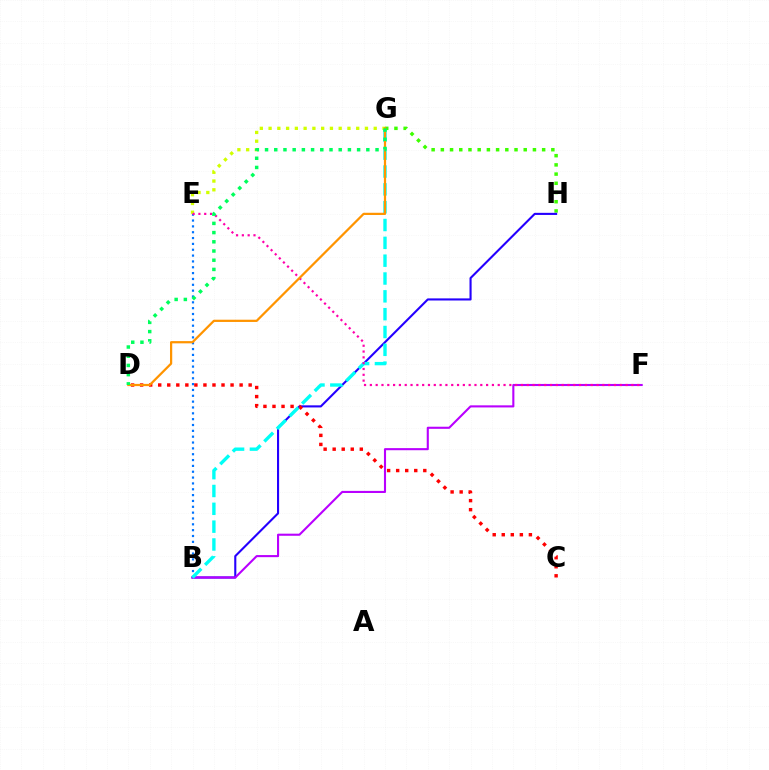{('G', 'H'): [{'color': '#3dff00', 'line_style': 'dotted', 'thickness': 2.5}], ('B', 'H'): [{'color': '#2500ff', 'line_style': 'solid', 'thickness': 1.52}], ('B', 'E'): [{'color': '#0074ff', 'line_style': 'dotted', 'thickness': 1.59}], ('B', 'F'): [{'color': '#b900ff', 'line_style': 'solid', 'thickness': 1.51}], ('B', 'G'): [{'color': '#00fff6', 'line_style': 'dashed', 'thickness': 2.42}], ('E', 'G'): [{'color': '#d1ff00', 'line_style': 'dotted', 'thickness': 2.38}], ('E', 'F'): [{'color': '#ff00ac', 'line_style': 'dotted', 'thickness': 1.58}], ('C', 'D'): [{'color': '#ff0000', 'line_style': 'dotted', 'thickness': 2.46}], ('D', 'G'): [{'color': '#ff9400', 'line_style': 'solid', 'thickness': 1.61}, {'color': '#00ff5c', 'line_style': 'dotted', 'thickness': 2.5}]}